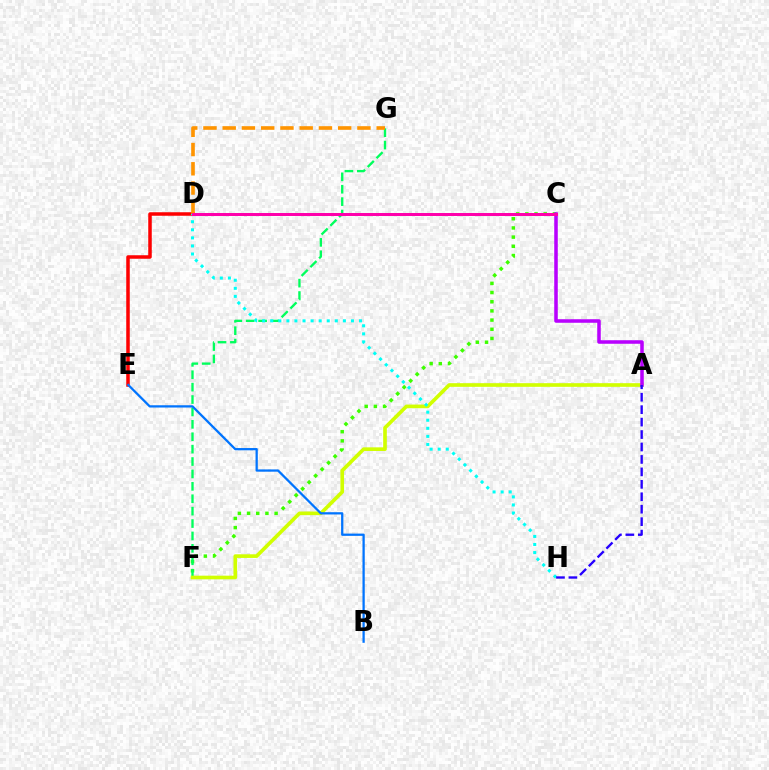{('C', 'F'): [{'color': '#3dff00', 'line_style': 'dotted', 'thickness': 2.49}], ('D', 'E'): [{'color': '#ff0000', 'line_style': 'solid', 'thickness': 2.53}], ('F', 'G'): [{'color': '#00ff5c', 'line_style': 'dashed', 'thickness': 1.68}], ('A', 'F'): [{'color': '#d1ff00', 'line_style': 'solid', 'thickness': 2.62}], ('B', 'E'): [{'color': '#0074ff', 'line_style': 'solid', 'thickness': 1.63}], ('A', 'C'): [{'color': '#b900ff', 'line_style': 'solid', 'thickness': 2.55}], ('D', 'H'): [{'color': '#00fff6', 'line_style': 'dotted', 'thickness': 2.19}], ('D', 'G'): [{'color': '#ff9400', 'line_style': 'dashed', 'thickness': 2.61}], ('C', 'D'): [{'color': '#ff00ac', 'line_style': 'solid', 'thickness': 2.14}], ('A', 'H'): [{'color': '#2500ff', 'line_style': 'dashed', 'thickness': 1.69}]}